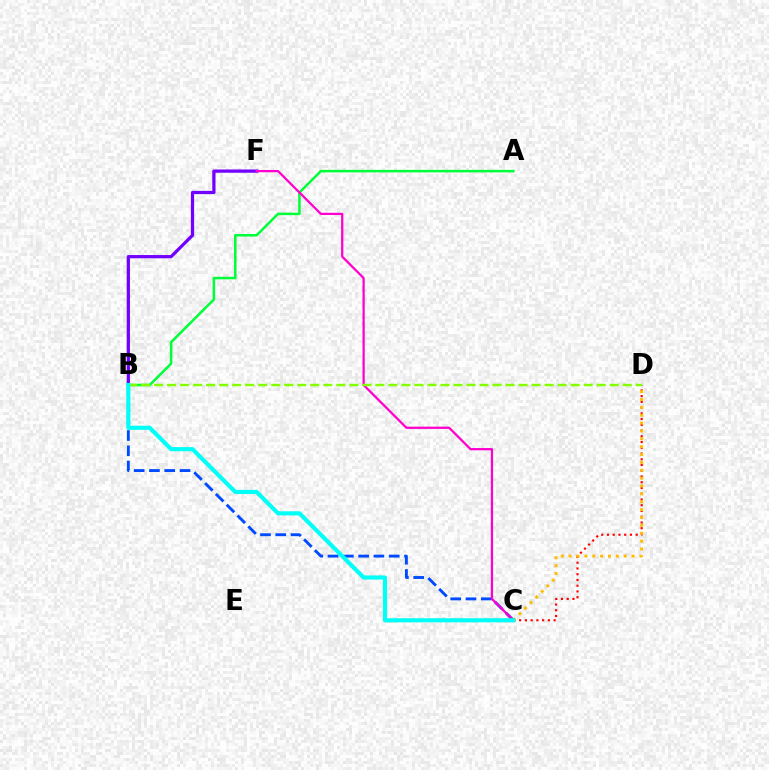{('C', 'D'): [{'color': '#ff0000', 'line_style': 'dotted', 'thickness': 1.56}, {'color': '#ffbd00', 'line_style': 'dotted', 'thickness': 2.14}], ('B', 'C'): [{'color': '#004bff', 'line_style': 'dashed', 'thickness': 2.08}, {'color': '#00fff6', 'line_style': 'solid', 'thickness': 2.97}], ('B', 'F'): [{'color': '#7200ff', 'line_style': 'solid', 'thickness': 2.34}], ('A', 'B'): [{'color': '#00ff39', 'line_style': 'solid', 'thickness': 1.82}], ('C', 'F'): [{'color': '#ff00cf', 'line_style': 'solid', 'thickness': 1.63}], ('B', 'D'): [{'color': '#84ff00', 'line_style': 'dashed', 'thickness': 1.77}]}